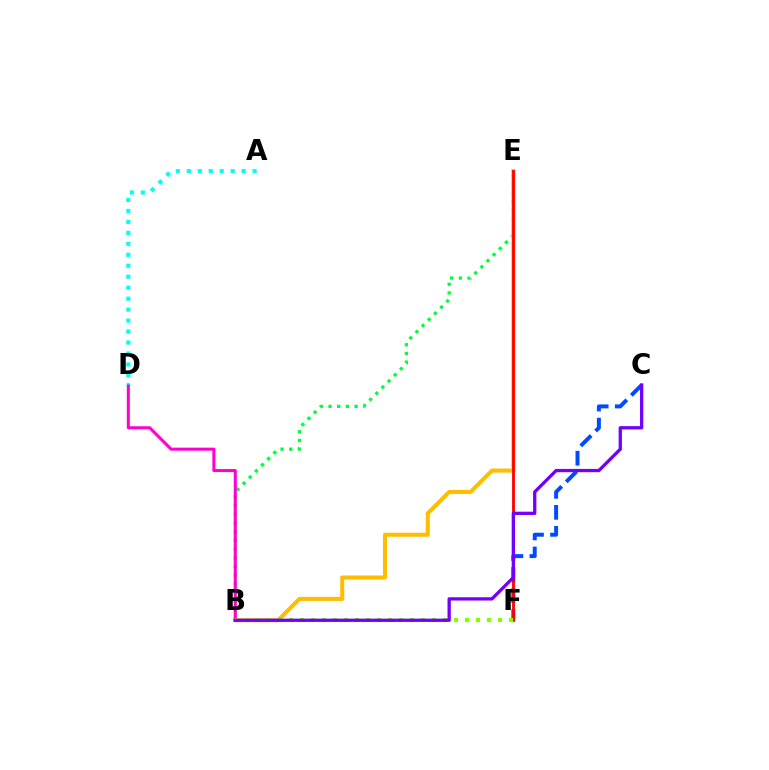{('B', 'E'): [{'color': '#00ff39', 'line_style': 'dotted', 'thickness': 2.36}, {'color': '#ffbd00', 'line_style': 'solid', 'thickness': 2.92}], ('C', 'F'): [{'color': '#004bff', 'line_style': 'dashed', 'thickness': 2.85}], ('B', 'D'): [{'color': '#ff00cf', 'line_style': 'solid', 'thickness': 2.19}], ('A', 'D'): [{'color': '#00fff6', 'line_style': 'dotted', 'thickness': 2.98}], ('E', 'F'): [{'color': '#ff0000', 'line_style': 'solid', 'thickness': 2.03}], ('B', 'F'): [{'color': '#84ff00', 'line_style': 'dotted', 'thickness': 2.99}], ('B', 'C'): [{'color': '#7200ff', 'line_style': 'solid', 'thickness': 2.37}]}